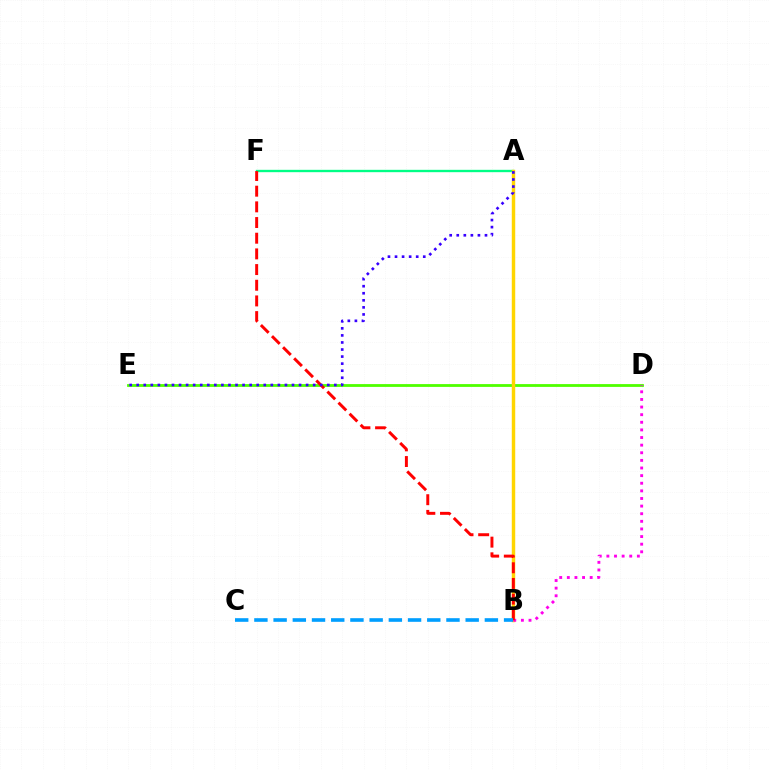{('D', 'E'): [{'color': '#4fff00', 'line_style': 'solid', 'thickness': 2.02}], ('A', 'F'): [{'color': '#00ff86', 'line_style': 'solid', 'thickness': 1.69}], ('A', 'B'): [{'color': '#ffd500', 'line_style': 'solid', 'thickness': 2.48}], ('B', 'D'): [{'color': '#ff00ed', 'line_style': 'dotted', 'thickness': 2.07}], ('B', 'F'): [{'color': '#ff0000', 'line_style': 'dashed', 'thickness': 2.13}], ('B', 'C'): [{'color': '#009eff', 'line_style': 'dashed', 'thickness': 2.61}], ('A', 'E'): [{'color': '#3700ff', 'line_style': 'dotted', 'thickness': 1.92}]}